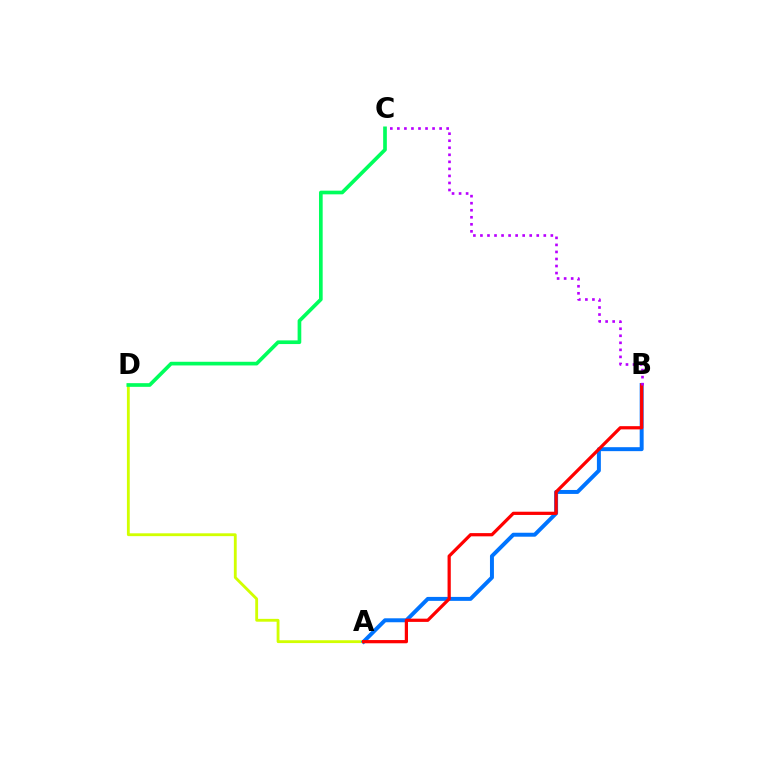{('A', 'D'): [{'color': '#d1ff00', 'line_style': 'solid', 'thickness': 2.04}], ('A', 'B'): [{'color': '#0074ff', 'line_style': 'solid', 'thickness': 2.85}, {'color': '#ff0000', 'line_style': 'solid', 'thickness': 2.32}], ('C', 'D'): [{'color': '#00ff5c', 'line_style': 'solid', 'thickness': 2.65}], ('B', 'C'): [{'color': '#b900ff', 'line_style': 'dotted', 'thickness': 1.91}]}